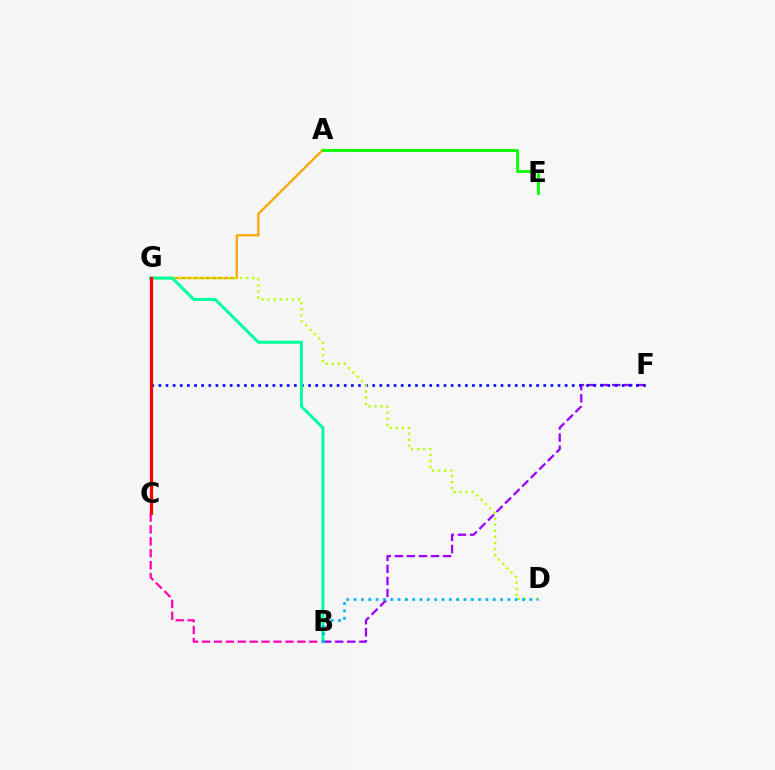{('B', 'F'): [{'color': '#9b00ff', 'line_style': 'dashed', 'thickness': 1.64}], ('B', 'C'): [{'color': '#ff00bd', 'line_style': 'dashed', 'thickness': 1.62}], ('F', 'G'): [{'color': '#0010ff', 'line_style': 'dotted', 'thickness': 1.94}], ('A', 'G'): [{'color': '#ffa500', 'line_style': 'solid', 'thickness': 1.65}], ('A', 'E'): [{'color': '#08ff00', 'line_style': 'solid', 'thickness': 2.06}], ('D', 'G'): [{'color': '#b3ff00', 'line_style': 'dotted', 'thickness': 1.65}], ('B', 'G'): [{'color': '#00ff9d', 'line_style': 'solid', 'thickness': 2.17}], ('C', 'G'): [{'color': '#ff0000', 'line_style': 'solid', 'thickness': 2.31}], ('B', 'D'): [{'color': '#00b5ff', 'line_style': 'dotted', 'thickness': 1.99}]}